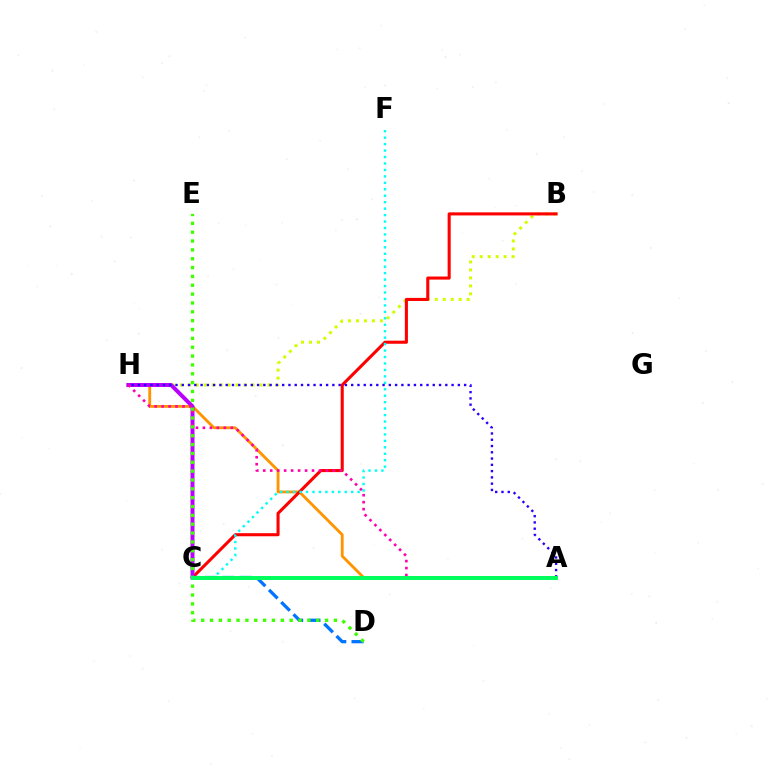{('B', 'H'): [{'color': '#d1ff00', 'line_style': 'dotted', 'thickness': 2.17}], ('A', 'H'): [{'color': '#ff9400', 'line_style': 'solid', 'thickness': 2.04}, {'color': '#ff00ac', 'line_style': 'dotted', 'thickness': 1.89}, {'color': '#2500ff', 'line_style': 'dotted', 'thickness': 1.7}], ('B', 'C'): [{'color': '#ff0000', 'line_style': 'solid', 'thickness': 2.21}], ('C', 'D'): [{'color': '#0074ff', 'line_style': 'dashed', 'thickness': 2.35}], ('C', 'H'): [{'color': '#b900ff', 'line_style': 'solid', 'thickness': 2.85}], ('D', 'E'): [{'color': '#3dff00', 'line_style': 'dotted', 'thickness': 2.4}], ('C', 'F'): [{'color': '#00fff6', 'line_style': 'dotted', 'thickness': 1.75}], ('A', 'C'): [{'color': '#00ff5c', 'line_style': 'solid', 'thickness': 2.85}]}